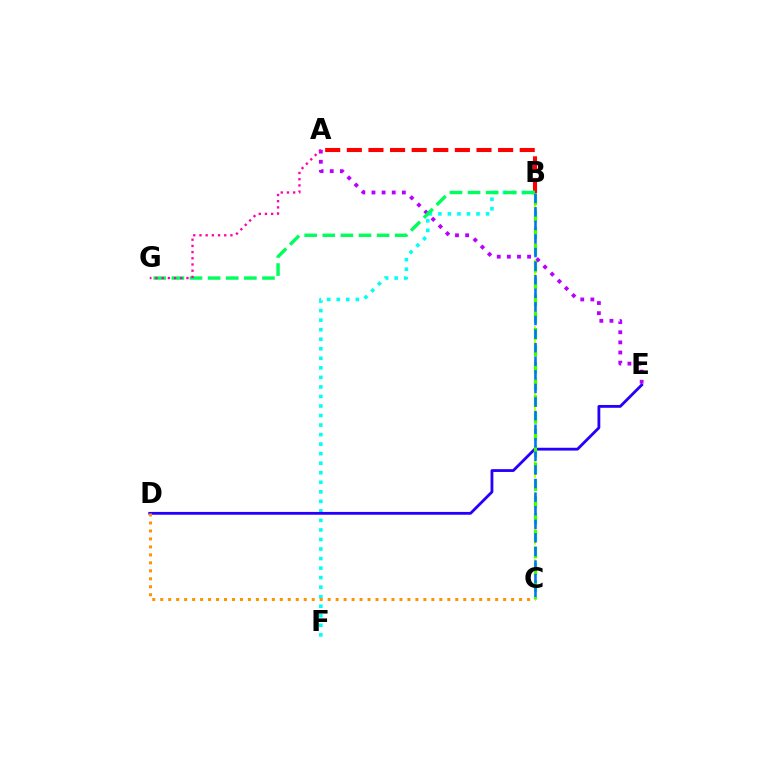{('A', 'B'): [{'color': '#ff0000', 'line_style': 'dashed', 'thickness': 2.94}], ('A', 'E'): [{'color': '#b900ff', 'line_style': 'dotted', 'thickness': 2.75}], ('B', 'F'): [{'color': '#00fff6', 'line_style': 'dotted', 'thickness': 2.59}], ('D', 'E'): [{'color': '#2500ff', 'line_style': 'solid', 'thickness': 2.03}], ('B', 'C'): [{'color': '#d1ff00', 'line_style': 'dashed', 'thickness': 1.51}, {'color': '#3dff00', 'line_style': 'dashed', 'thickness': 2.28}, {'color': '#0074ff', 'line_style': 'dashed', 'thickness': 1.85}], ('B', 'G'): [{'color': '#00ff5c', 'line_style': 'dashed', 'thickness': 2.46}], ('C', 'D'): [{'color': '#ff9400', 'line_style': 'dotted', 'thickness': 2.17}], ('A', 'G'): [{'color': '#ff00ac', 'line_style': 'dotted', 'thickness': 1.68}]}